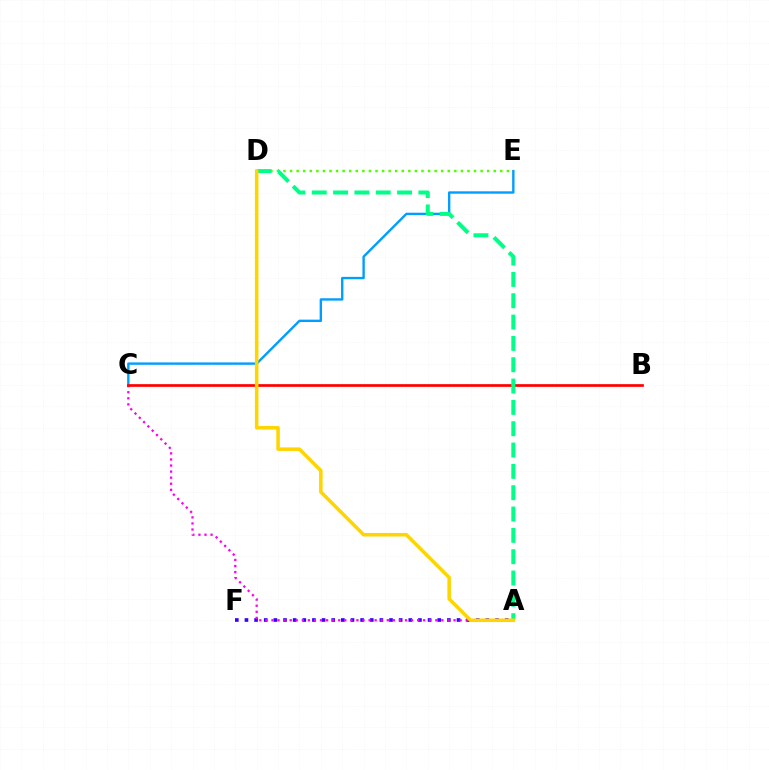{('D', 'E'): [{'color': '#4fff00', 'line_style': 'dotted', 'thickness': 1.79}], ('C', 'E'): [{'color': '#009eff', 'line_style': 'solid', 'thickness': 1.71}], ('A', 'F'): [{'color': '#3700ff', 'line_style': 'dotted', 'thickness': 2.62}], ('A', 'C'): [{'color': '#ff00ed', 'line_style': 'dotted', 'thickness': 1.65}], ('B', 'C'): [{'color': '#ff0000', 'line_style': 'solid', 'thickness': 1.95}], ('A', 'D'): [{'color': '#00ff86', 'line_style': 'dashed', 'thickness': 2.9}, {'color': '#ffd500', 'line_style': 'solid', 'thickness': 2.55}]}